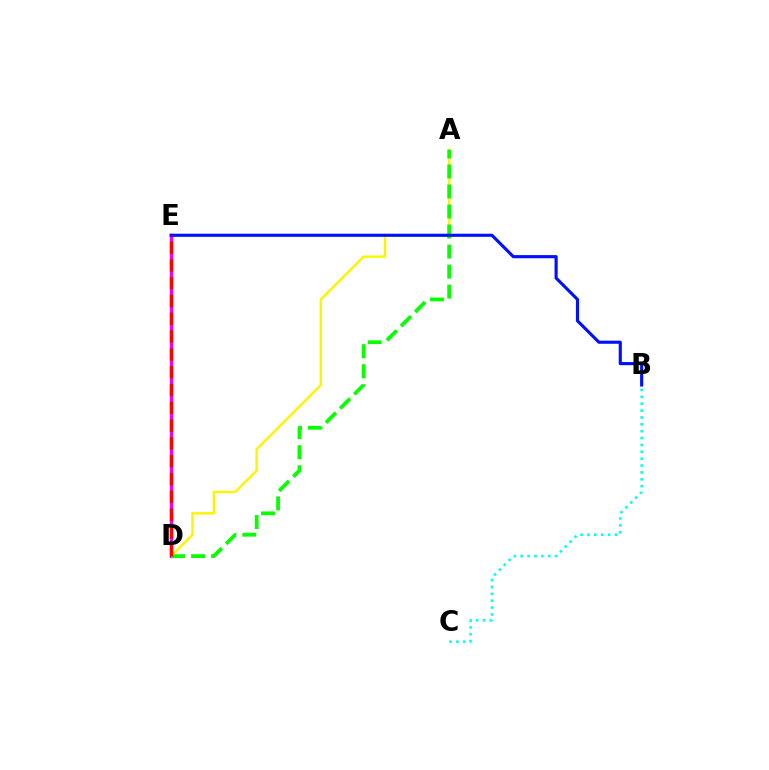{('A', 'D'): [{'color': '#fcf500', 'line_style': 'solid', 'thickness': 1.77}, {'color': '#08ff00', 'line_style': 'dashed', 'thickness': 2.72}], ('B', 'C'): [{'color': '#00fff6', 'line_style': 'dotted', 'thickness': 1.87}], ('D', 'E'): [{'color': '#ee00ff', 'line_style': 'solid', 'thickness': 2.42}, {'color': '#ff0000', 'line_style': 'dashed', 'thickness': 2.42}], ('B', 'E'): [{'color': '#0010ff', 'line_style': 'solid', 'thickness': 2.25}]}